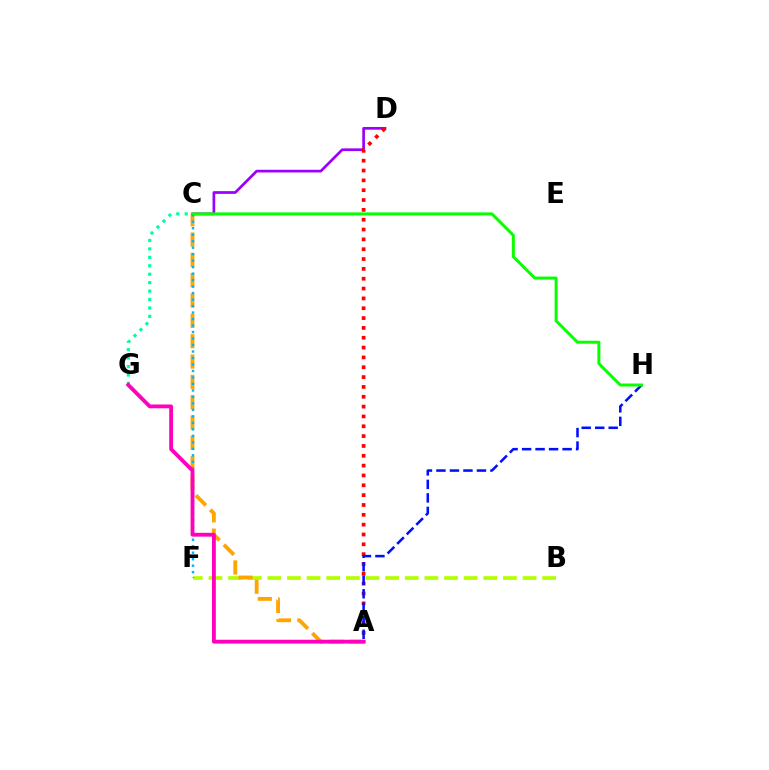{('B', 'F'): [{'color': '#b3ff00', 'line_style': 'dashed', 'thickness': 2.67}], ('A', 'C'): [{'color': '#ffa500', 'line_style': 'dashed', 'thickness': 2.76}], ('C', 'G'): [{'color': '#00ff9d', 'line_style': 'dotted', 'thickness': 2.29}], ('C', 'F'): [{'color': '#00b5ff', 'line_style': 'dotted', 'thickness': 1.76}], ('C', 'D'): [{'color': '#9b00ff', 'line_style': 'solid', 'thickness': 1.95}], ('A', 'D'): [{'color': '#ff0000', 'line_style': 'dotted', 'thickness': 2.67}], ('A', 'G'): [{'color': '#ff00bd', 'line_style': 'solid', 'thickness': 2.76}], ('A', 'H'): [{'color': '#0010ff', 'line_style': 'dashed', 'thickness': 1.83}], ('C', 'H'): [{'color': '#08ff00', 'line_style': 'solid', 'thickness': 2.14}]}